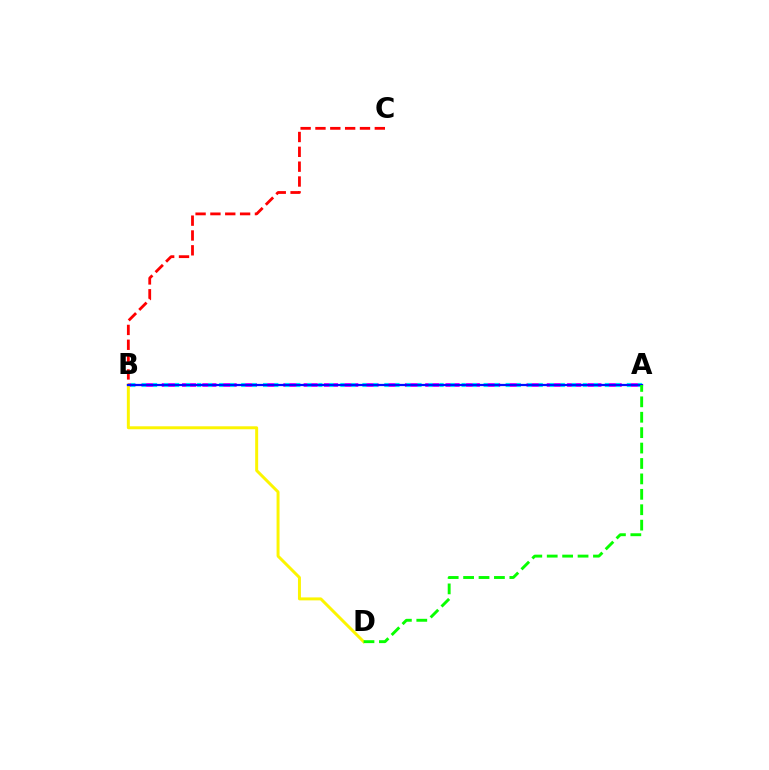{('B', 'C'): [{'color': '#ff0000', 'line_style': 'dashed', 'thickness': 2.02}], ('A', 'B'): [{'color': '#ee00ff', 'line_style': 'dashed', 'thickness': 2.75}, {'color': '#00fff6', 'line_style': 'dotted', 'thickness': 2.99}, {'color': '#0010ff', 'line_style': 'solid', 'thickness': 1.63}], ('B', 'D'): [{'color': '#fcf500', 'line_style': 'solid', 'thickness': 2.13}], ('A', 'D'): [{'color': '#08ff00', 'line_style': 'dashed', 'thickness': 2.09}]}